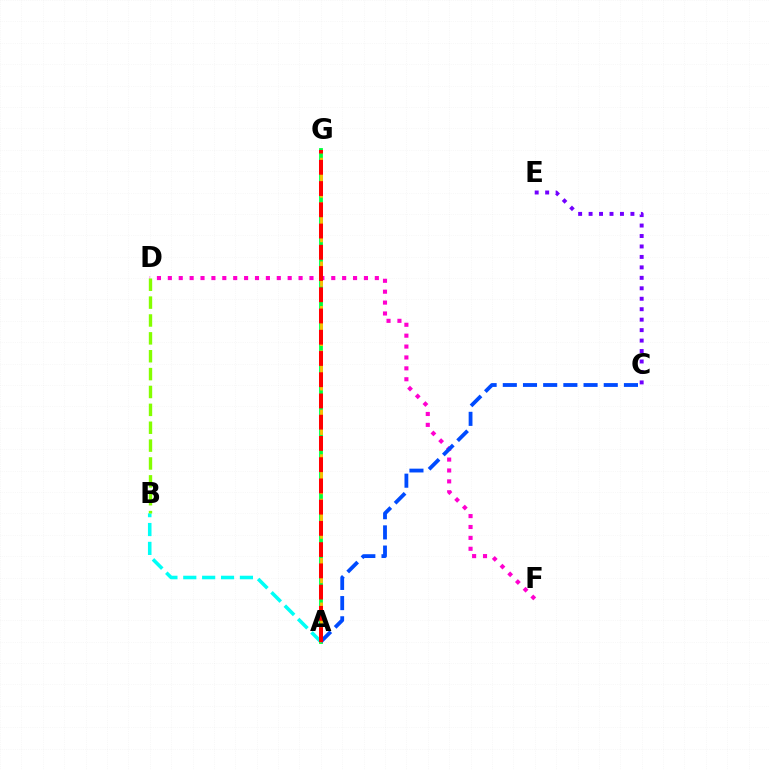{('A', 'B'): [{'color': '#00fff6', 'line_style': 'dashed', 'thickness': 2.56}], ('C', 'E'): [{'color': '#7200ff', 'line_style': 'dotted', 'thickness': 2.84}], ('D', 'F'): [{'color': '#ff00cf', 'line_style': 'dotted', 'thickness': 2.96}], ('A', 'G'): [{'color': '#00ff39', 'line_style': 'solid', 'thickness': 2.73}, {'color': '#ffbd00', 'line_style': 'dashed', 'thickness': 2.01}, {'color': '#ff0000', 'line_style': 'dashed', 'thickness': 2.89}], ('A', 'C'): [{'color': '#004bff', 'line_style': 'dashed', 'thickness': 2.74}], ('B', 'D'): [{'color': '#84ff00', 'line_style': 'dashed', 'thickness': 2.43}]}